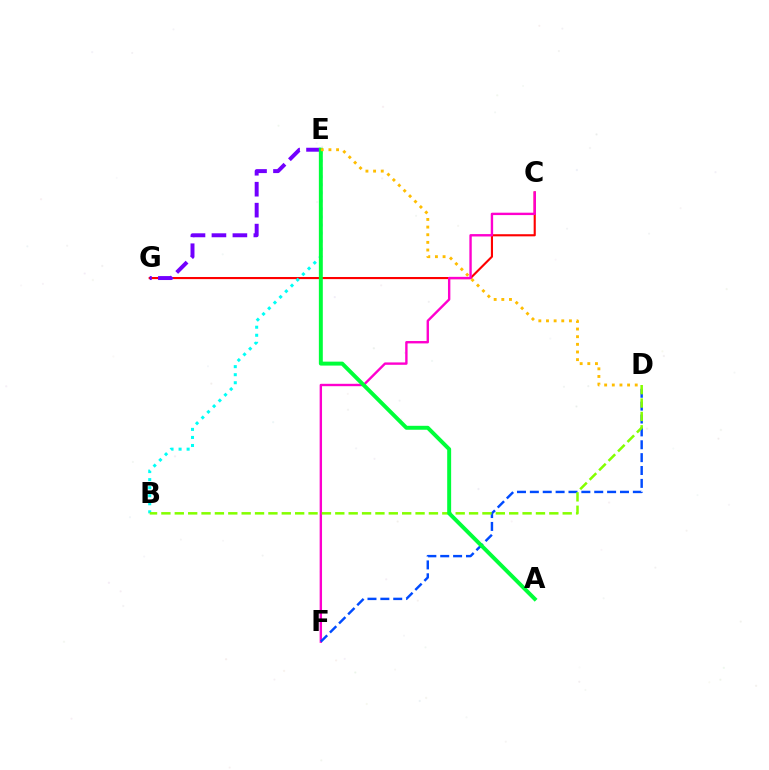{('C', 'G'): [{'color': '#ff0000', 'line_style': 'solid', 'thickness': 1.53}], ('E', 'G'): [{'color': '#7200ff', 'line_style': 'dashed', 'thickness': 2.85}], ('C', 'F'): [{'color': '#ff00cf', 'line_style': 'solid', 'thickness': 1.72}], ('B', 'E'): [{'color': '#00fff6', 'line_style': 'dotted', 'thickness': 2.19}], ('D', 'F'): [{'color': '#004bff', 'line_style': 'dashed', 'thickness': 1.75}], ('B', 'D'): [{'color': '#84ff00', 'line_style': 'dashed', 'thickness': 1.82}], ('A', 'E'): [{'color': '#00ff39', 'line_style': 'solid', 'thickness': 2.84}], ('D', 'E'): [{'color': '#ffbd00', 'line_style': 'dotted', 'thickness': 2.08}]}